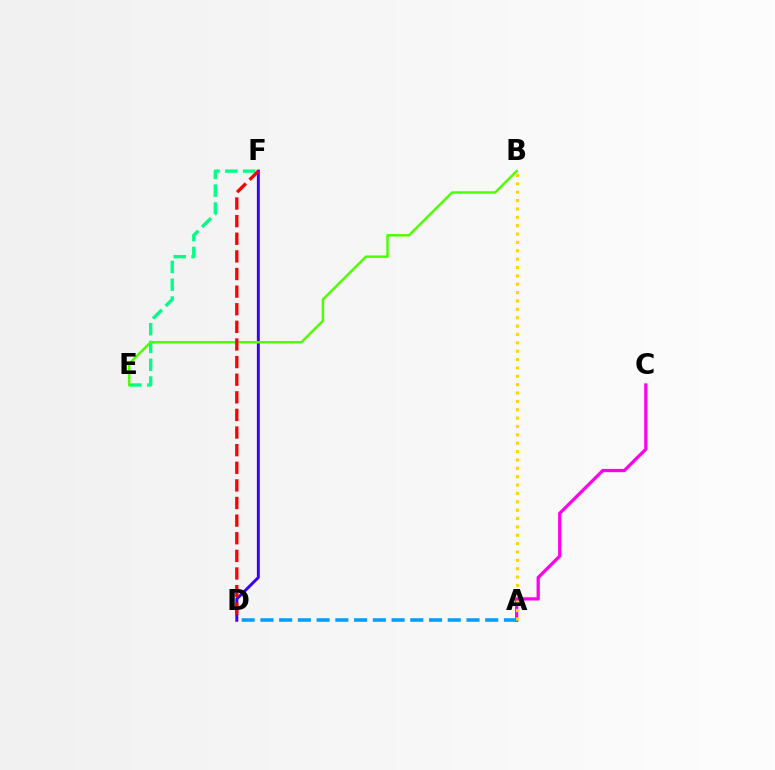{('A', 'C'): [{'color': '#ff00ed', 'line_style': 'solid', 'thickness': 2.35}], ('E', 'F'): [{'color': '#00ff86', 'line_style': 'dashed', 'thickness': 2.42}], ('D', 'F'): [{'color': '#3700ff', 'line_style': 'solid', 'thickness': 2.12}, {'color': '#ff0000', 'line_style': 'dashed', 'thickness': 2.39}], ('B', 'E'): [{'color': '#4fff00', 'line_style': 'solid', 'thickness': 1.79}], ('A', 'D'): [{'color': '#009eff', 'line_style': 'dashed', 'thickness': 2.54}], ('A', 'B'): [{'color': '#ffd500', 'line_style': 'dotted', 'thickness': 2.27}]}